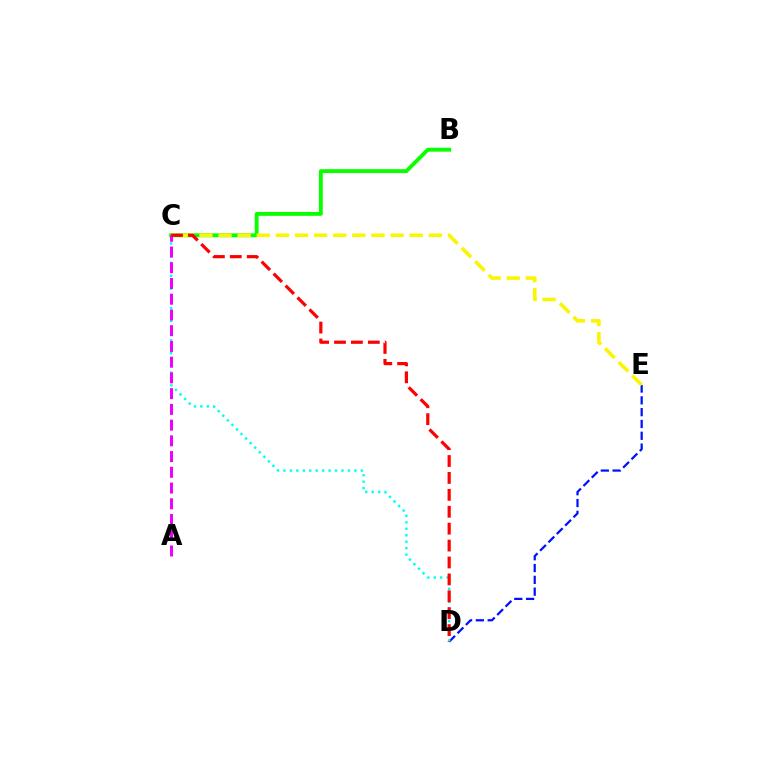{('D', 'E'): [{'color': '#0010ff', 'line_style': 'dashed', 'thickness': 1.61}], ('B', 'C'): [{'color': '#08ff00', 'line_style': 'solid', 'thickness': 2.79}], ('C', 'D'): [{'color': '#00fff6', 'line_style': 'dotted', 'thickness': 1.75}, {'color': '#ff0000', 'line_style': 'dashed', 'thickness': 2.3}], ('C', 'E'): [{'color': '#fcf500', 'line_style': 'dashed', 'thickness': 2.6}], ('A', 'C'): [{'color': '#ee00ff', 'line_style': 'dashed', 'thickness': 2.14}]}